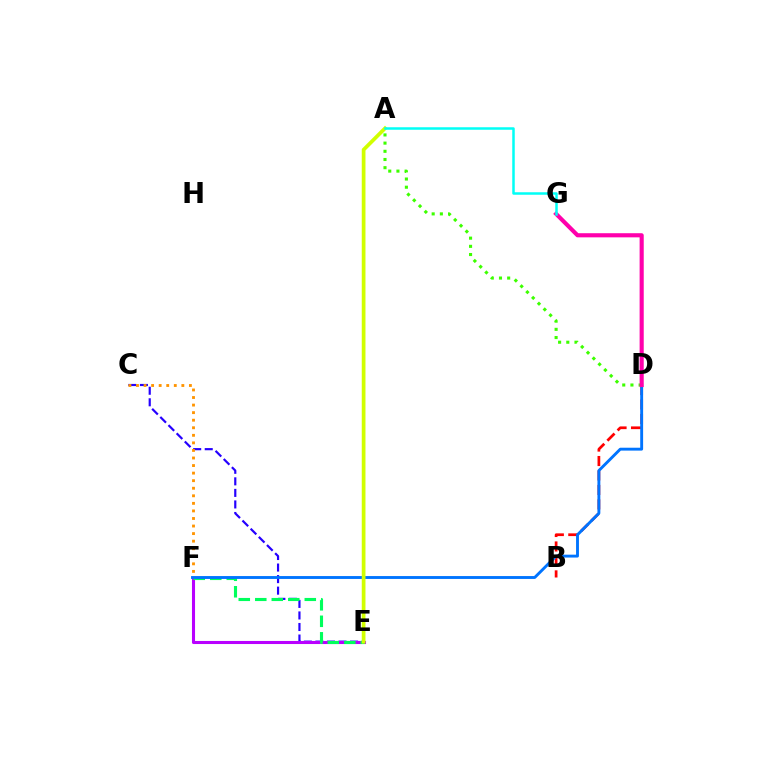{('B', 'D'): [{'color': '#ff0000', 'line_style': 'dashed', 'thickness': 1.96}], ('C', 'E'): [{'color': '#2500ff', 'line_style': 'dashed', 'thickness': 1.57}], ('E', 'F'): [{'color': '#b900ff', 'line_style': 'solid', 'thickness': 2.21}, {'color': '#00ff5c', 'line_style': 'dashed', 'thickness': 2.24}], ('A', 'D'): [{'color': '#3dff00', 'line_style': 'dotted', 'thickness': 2.22}], ('C', 'F'): [{'color': '#ff9400', 'line_style': 'dotted', 'thickness': 2.05}], ('D', 'F'): [{'color': '#0074ff', 'line_style': 'solid', 'thickness': 2.08}], ('D', 'G'): [{'color': '#ff00ac', 'line_style': 'solid', 'thickness': 2.97}], ('A', 'E'): [{'color': '#d1ff00', 'line_style': 'solid', 'thickness': 2.68}], ('A', 'G'): [{'color': '#00fff6', 'line_style': 'solid', 'thickness': 1.8}]}